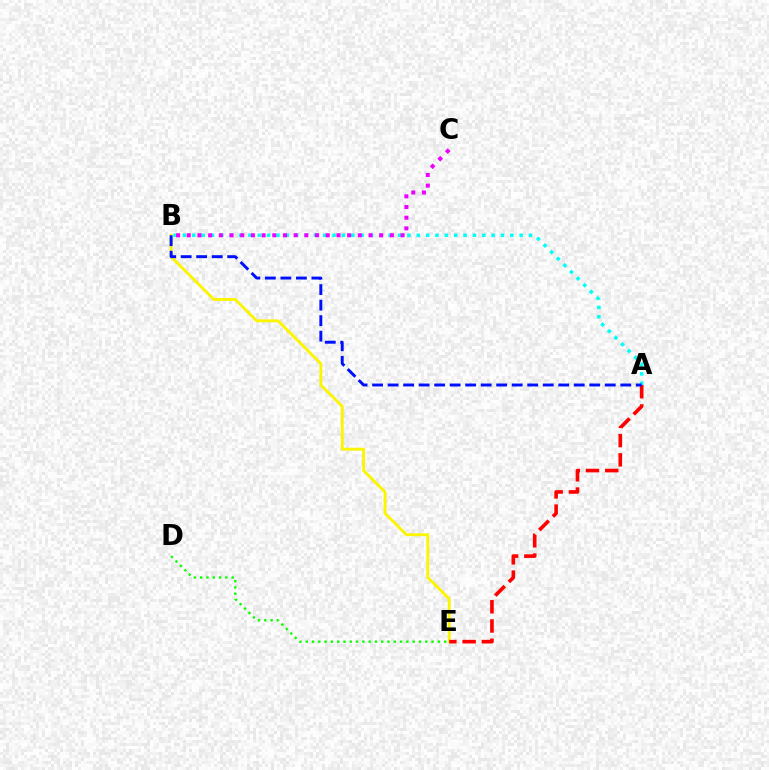{('A', 'B'): [{'color': '#00fff6', 'line_style': 'dotted', 'thickness': 2.54}, {'color': '#0010ff', 'line_style': 'dashed', 'thickness': 2.11}], ('B', 'E'): [{'color': '#fcf500', 'line_style': 'solid', 'thickness': 2.07}], ('D', 'E'): [{'color': '#08ff00', 'line_style': 'dotted', 'thickness': 1.71}], ('A', 'E'): [{'color': '#ff0000', 'line_style': 'dashed', 'thickness': 2.61}], ('B', 'C'): [{'color': '#ee00ff', 'line_style': 'dotted', 'thickness': 2.9}]}